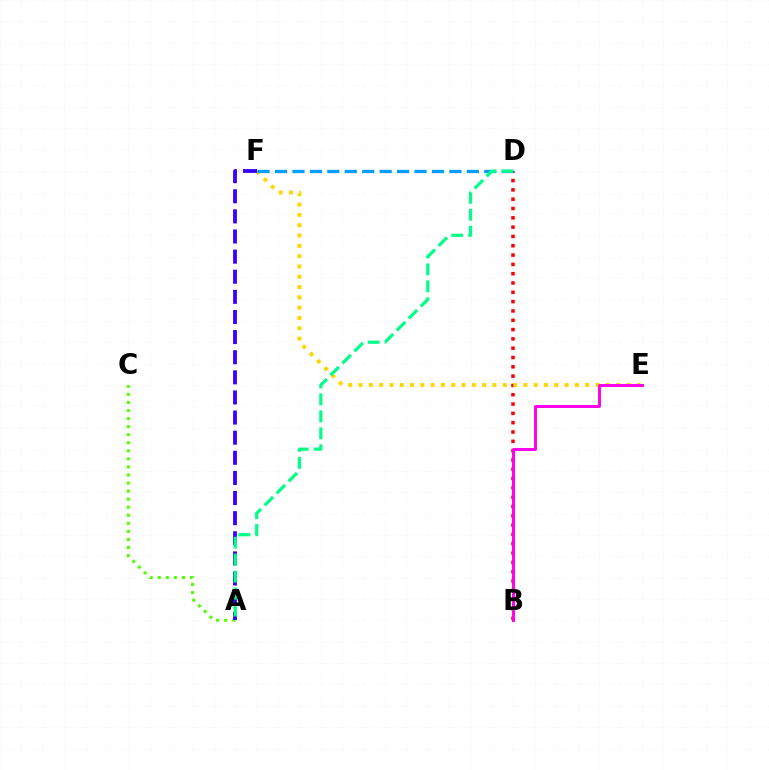{('B', 'D'): [{'color': '#ff0000', 'line_style': 'dotted', 'thickness': 2.53}], ('E', 'F'): [{'color': '#ffd500', 'line_style': 'dotted', 'thickness': 2.8}], ('B', 'E'): [{'color': '#ff00ed', 'line_style': 'solid', 'thickness': 2.12}], ('D', 'F'): [{'color': '#009eff', 'line_style': 'dashed', 'thickness': 2.37}], ('A', 'C'): [{'color': '#4fff00', 'line_style': 'dotted', 'thickness': 2.19}], ('A', 'F'): [{'color': '#3700ff', 'line_style': 'dashed', 'thickness': 2.73}], ('A', 'D'): [{'color': '#00ff86', 'line_style': 'dashed', 'thickness': 2.31}]}